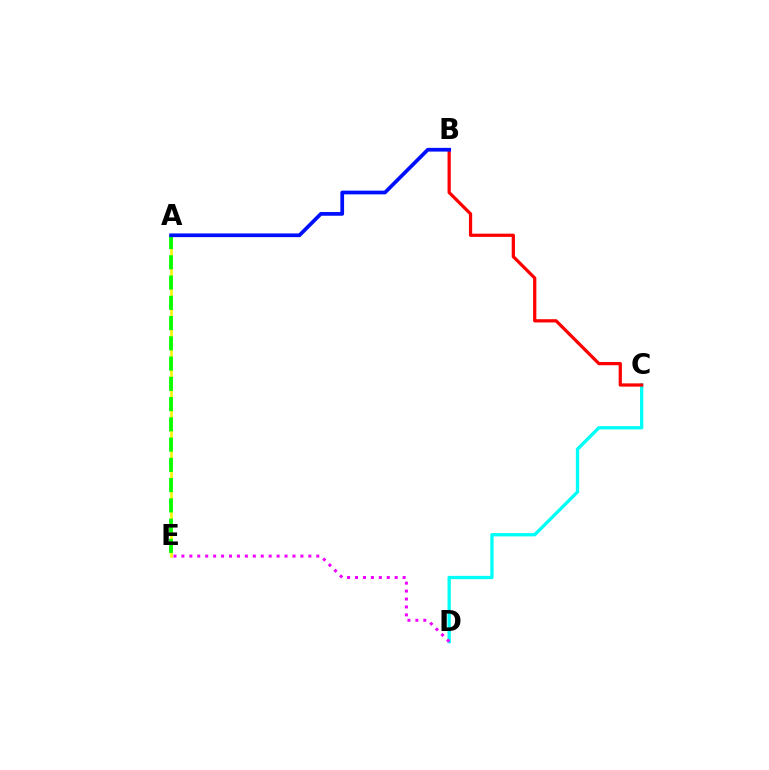{('A', 'E'): [{'color': '#fcf500', 'line_style': 'solid', 'thickness': 1.89}, {'color': '#08ff00', 'line_style': 'dashed', 'thickness': 2.75}], ('C', 'D'): [{'color': '#00fff6', 'line_style': 'solid', 'thickness': 2.39}], ('B', 'C'): [{'color': '#ff0000', 'line_style': 'solid', 'thickness': 2.34}], ('A', 'B'): [{'color': '#0010ff', 'line_style': 'solid', 'thickness': 2.68}], ('D', 'E'): [{'color': '#ee00ff', 'line_style': 'dotted', 'thickness': 2.16}]}